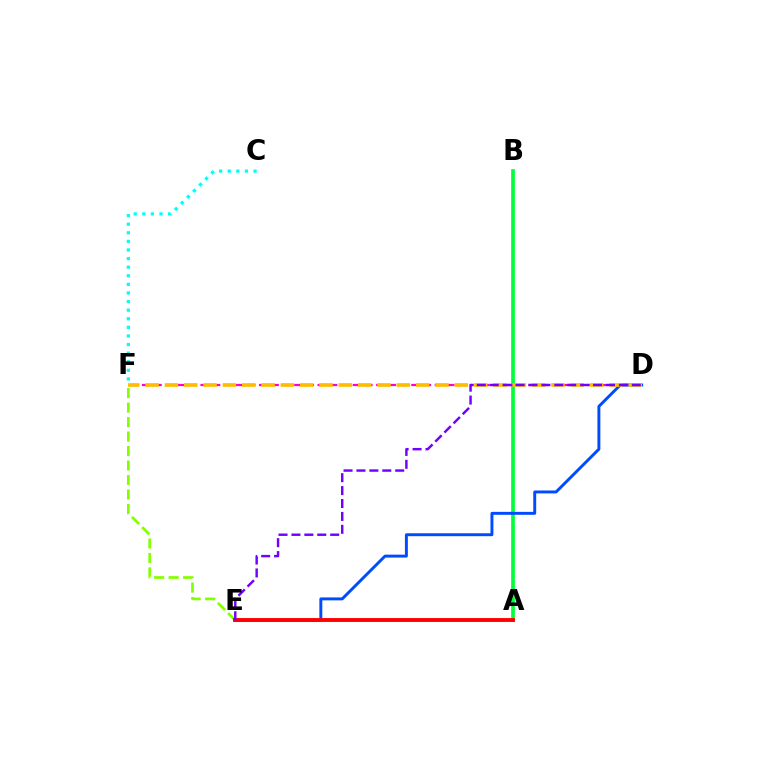{('A', 'B'): [{'color': '#00ff39', 'line_style': 'solid', 'thickness': 2.65}], ('C', 'F'): [{'color': '#00fff6', 'line_style': 'dotted', 'thickness': 2.34}], ('E', 'F'): [{'color': '#84ff00', 'line_style': 'dashed', 'thickness': 1.97}], ('D', 'F'): [{'color': '#ff00cf', 'line_style': 'dashed', 'thickness': 1.59}, {'color': '#ffbd00', 'line_style': 'dashed', 'thickness': 2.63}], ('D', 'E'): [{'color': '#004bff', 'line_style': 'solid', 'thickness': 2.11}, {'color': '#7200ff', 'line_style': 'dashed', 'thickness': 1.75}], ('A', 'E'): [{'color': '#ff0000', 'line_style': 'solid', 'thickness': 2.78}]}